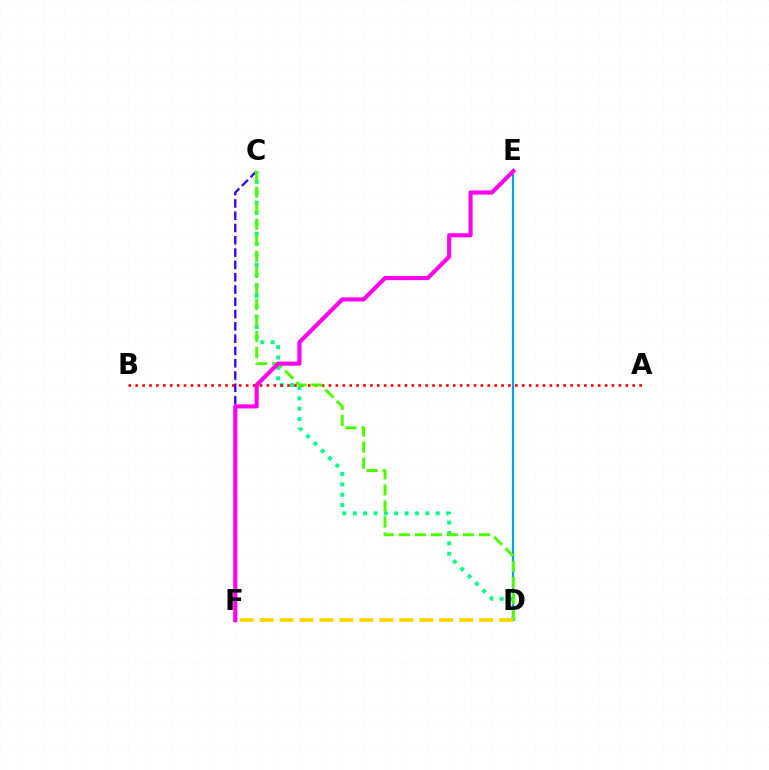{('C', 'F'): [{'color': '#3700ff', 'line_style': 'dashed', 'thickness': 1.67}], ('C', 'D'): [{'color': '#00ff86', 'line_style': 'dotted', 'thickness': 2.82}, {'color': '#4fff00', 'line_style': 'dashed', 'thickness': 2.18}], ('D', 'E'): [{'color': '#009eff', 'line_style': 'solid', 'thickness': 1.59}], ('A', 'B'): [{'color': '#ff0000', 'line_style': 'dotted', 'thickness': 1.88}], ('D', 'F'): [{'color': '#ffd500', 'line_style': 'dashed', 'thickness': 2.71}], ('E', 'F'): [{'color': '#ff00ed', 'line_style': 'solid', 'thickness': 2.95}]}